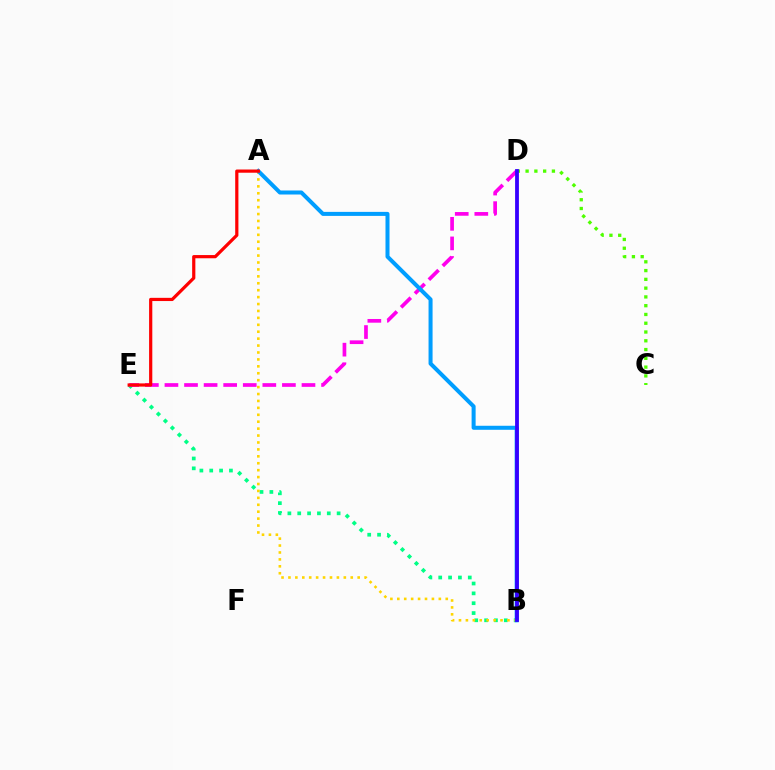{('B', 'E'): [{'color': '#00ff86', 'line_style': 'dotted', 'thickness': 2.68}], ('A', 'B'): [{'color': '#ffd500', 'line_style': 'dotted', 'thickness': 1.88}, {'color': '#009eff', 'line_style': 'solid', 'thickness': 2.89}], ('D', 'E'): [{'color': '#ff00ed', 'line_style': 'dashed', 'thickness': 2.66}], ('C', 'D'): [{'color': '#4fff00', 'line_style': 'dotted', 'thickness': 2.38}], ('B', 'D'): [{'color': '#3700ff', 'line_style': 'solid', 'thickness': 2.74}], ('A', 'E'): [{'color': '#ff0000', 'line_style': 'solid', 'thickness': 2.31}]}